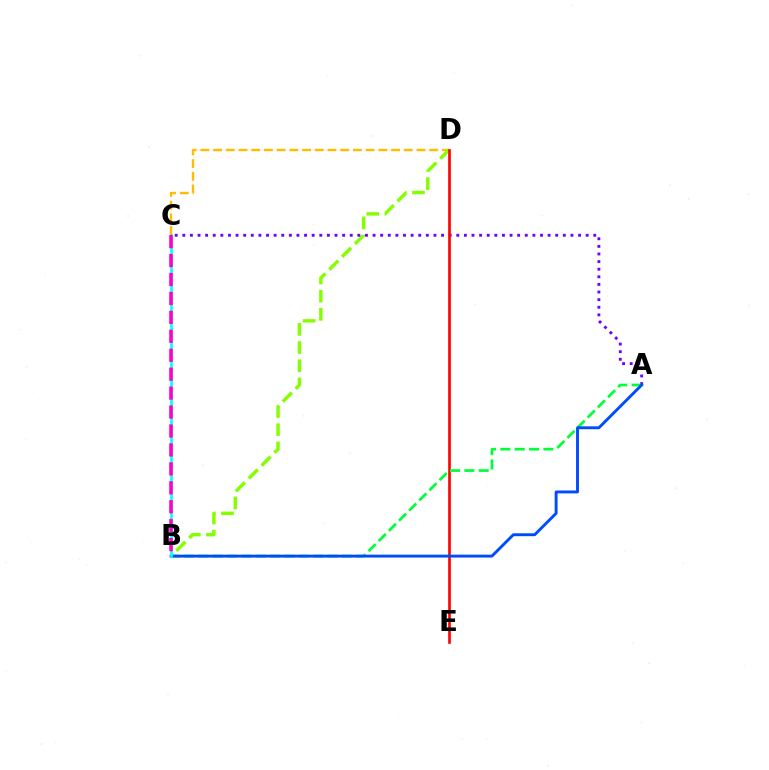{('C', 'D'): [{'color': '#ffbd00', 'line_style': 'dashed', 'thickness': 1.73}], ('B', 'D'): [{'color': '#84ff00', 'line_style': 'dashed', 'thickness': 2.47}], ('A', 'C'): [{'color': '#7200ff', 'line_style': 'dotted', 'thickness': 2.07}], ('D', 'E'): [{'color': '#ff0000', 'line_style': 'solid', 'thickness': 1.91}], ('A', 'B'): [{'color': '#00ff39', 'line_style': 'dashed', 'thickness': 1.95}, {'color': '#004bff', 'line_style': 'solid', 'thickness': 2.08}], ('B', 'C'): [{'color': '#00fff6', 'line_style': 'solid', 'thickness': 1.88}, {'color': '#ff00cf', 'line_style': 'dashed', 'thickness': 2.57}]}